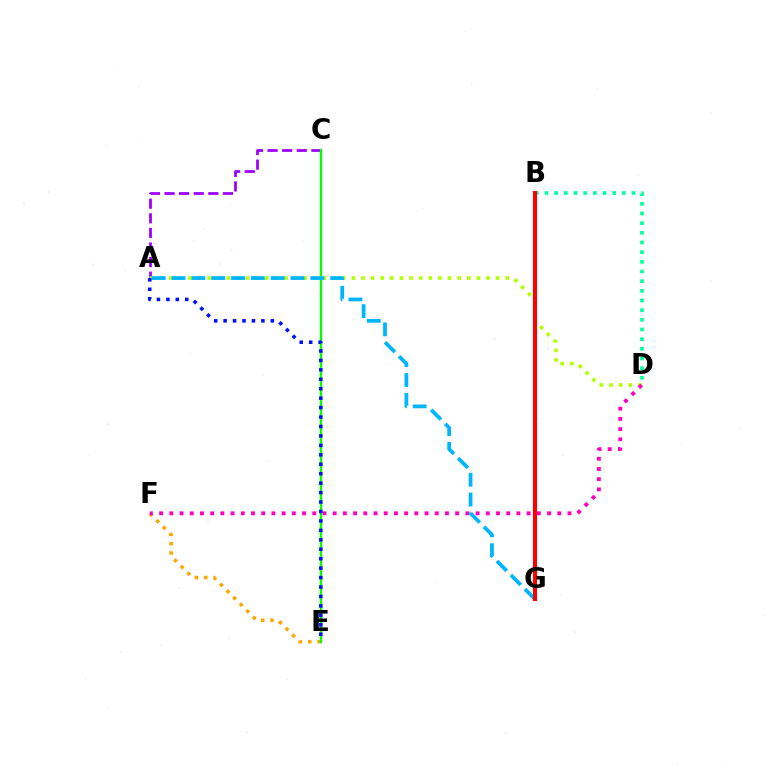{('A', 'C'): [{'color': '#9b00ff', 'line_style': 'dashed', 'thickness': 1.98}], ('E', 'F'): [{'color': '#ffa500', 'line_style': 'dotted', 'thickness': 2.53}], ('A', 'D'): [{'color': '#b3ff00', 'line_style': 'dotted', 'thickness': 2.61}], ('D', 'F'): [{'color': '#ff00bd', 'line_style': 'dotted', 'thickness': 2.77}], ('C', 'E'): [{'color': '#08ff00', 'line_style': 'solid', 'thickness': 1.7}], ('A', 'G'): [{'color': '#00b5ff', 'line_style': 'dashed', 'thickness': 2.69}], ('B', 'D'): [{'color': '#00ff9d', 'line_style': 'dotted', 'thickness': 2.63}], ('A', 'E'): [{'color': '#0010ff', 'line_style': 'dotted', 'thickness': 2.57}], ('B', 'G'): [{'color': '#ff0000', 'line_style': 'solid', 'thickness': 2.93}]}